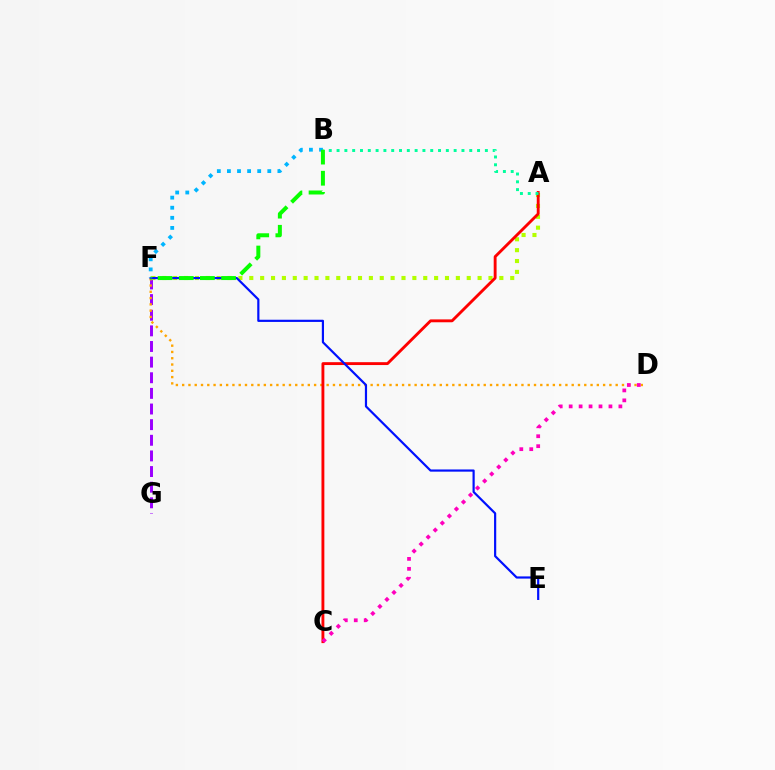{('F', 'G'): [{'color': '#9b00ff', 'line_style': 'dashed', 'thickness': 2.12}], ('D', 'F'): [{'color': '#ffa500', 'line_style': 'dotted', 'thickness': 1.71}], ('A', 'F'): [{'color': '#b3ff00', 'line_style': 'dotted', 'thickness': 2.95}], ('A', 'C'): [{'color': '#ff0000', 'line_style': 'solid', 'thickness': 2.07}], ('E', 'F'): [{'color': '#0010ff', 'line_style': 'solid', 'thickness': 1.57}], ('C', 'D'): [{'color': '#ff00bd', 'line_style': 'dotted', 'thickness': 2.7}], ('A', 'B'): [{'color': '#00ff9d', 'line_style': 'dotted', 'thickness': 2.12}], ('B', 'F'): [{'color': '#00b5ff', 'line_style': 'dotted', 'thickness': 2.74}, {'color': '#08ff00', 'line_style': 'dashed', 'thickness': 2.87}]}